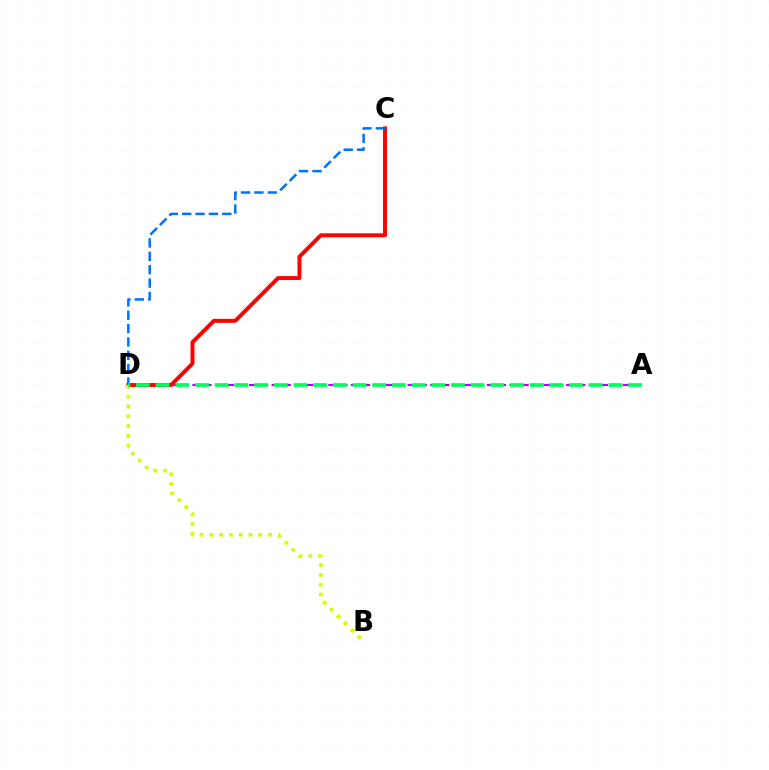{('A', 'D'): [{'color': '#b900ff', 'line_style': 'dashed', 'thickness': 1.54}, {'color': '#00ff5c', 'line_style': 'dashed', 'thickness': 2.67}], ('C', 'D'): [{'color': '#ff0000', 'line_style': 'solid', 'thickness': 2.83}, {'color': '#0074ff', 'line_style': 'dashed', 'thickness': 1.82}], ('B', 'D'): [{'color': '#d1ff00', 'line_style': 'dotted', 'thickness': 2.66}]}